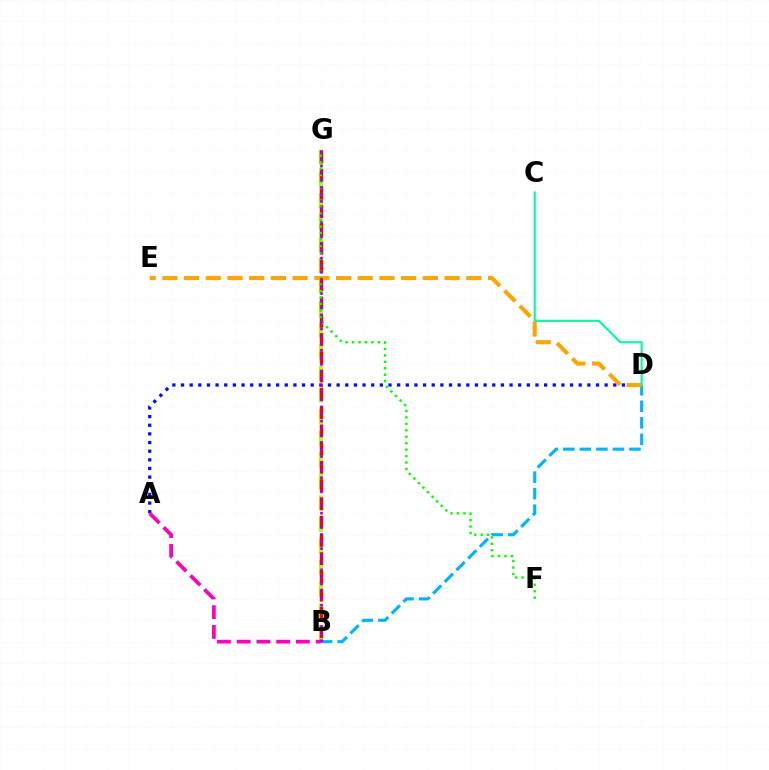{('A', 'D'): [{'color': '#0010ff', 'line_style': 'dotted', 'thickness': 2.35}], ('B', 'D'): [{'color': '#00b5ff', 'line_style': 'dashed', 'thickness': 2.25}], ('B', 'G'): [{'color': '#b3ff00', 'line_style': 'dashed', 'thickness': 2.93}, {'color': '#ff0000', 'line_style': 'dashed', 'thickness': 2.48}, {'color': '#9b00ff', 'line_style': 'dotted', 'thickness': 1.93}], ('A', 'B'): [{'color': '#ff00bd', 'line_style': 'dashed', 'thickness': 2.68}], ('D', 'E'): [{'color': '#ffa500', 'line_style': 'dashed', 'thickness': 2.95}], ('F', 'G'): [{'color': '#08ff00', 'line_style': 'dotted', 'thickness': 1.75}], ('C', 'D'): [{'color': '#00ff9d', 'line_style': 'solid', 'thickness': 1.53}]}